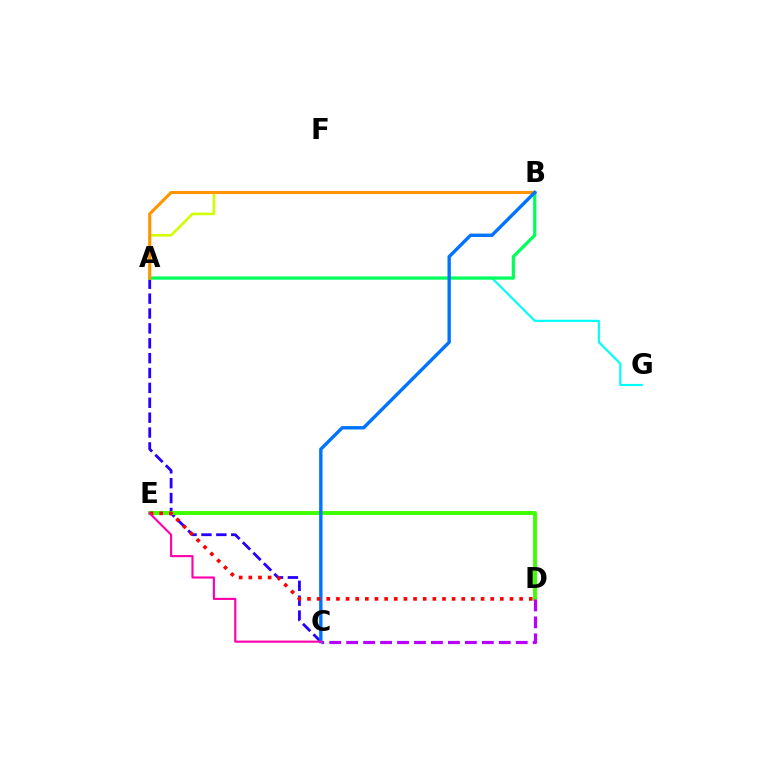{('A', 'G'): [{'color': '#00fff6', 'line_style': 'solid', 'thickness': 1.55}], ('A', 'C'): [{'color': '#2500ff', 'line_style': 'dashed', 'thickness': 2.02}], ('D', 'E'): [{'color': '#3dff00', 'line_style': 'solid', 'thickness': 2.79}, {'color': '#ff0000', 'line_style': 'dotted', 'thickness': 2.62}], ('C', 'D'): [{'color': '#b900ff', 'line_style': 'dashed', 'thickness': 2.3}], ('A', 'B'): [{'color': '#00ff5c', 'line_style': 'solid', 'thickness': 2.33}, {'color': '#d1ff00', 'line_style': 'solid', 'thickness': 1.89}, {'color': '#ff9400', 'line_style': 'solid', 'thickness': 2.22}], ('B', 'C'): [{'color': '#0074ff', 'line_style': 'solid', 'thickness': 2.44}], ('C', 'E'): [{'color': '#ff00ac', 'line_style': 'solid', 'thickness': 1.54}]}